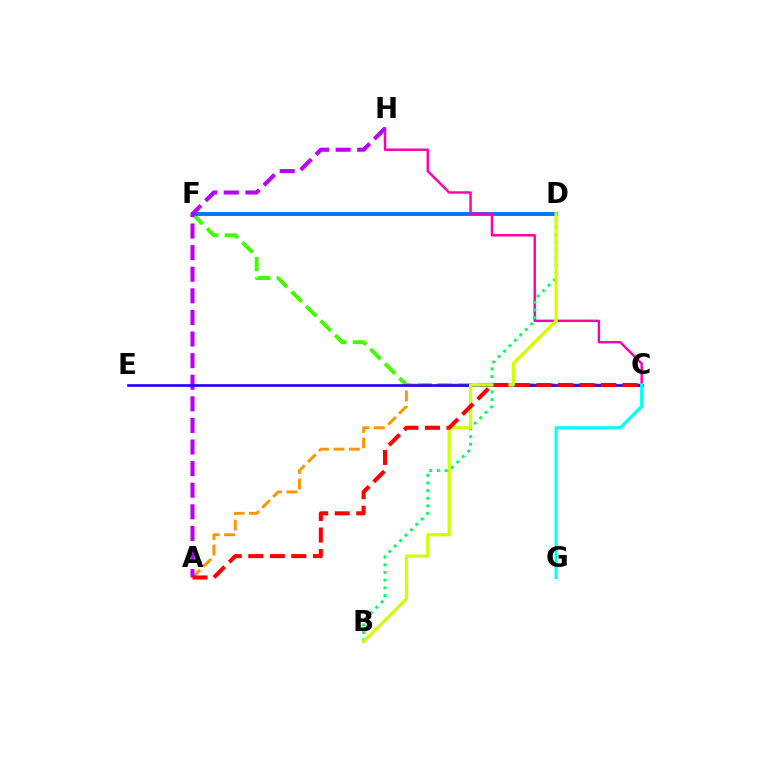{('C', 'F'): [{'color': '#3dff00', 'line_style': 'dashed', 'thickness': 2.79}], ('D', 'F'): [{'color': '#0074ff', 'line_style': 'solid', 'thickness': 2.8}], ('C', 'H'): [{'color': '#ff00ac', 'line_style': 'solid', 'thickness': 1.76}], ('A', 'C'): [{'color': '#ff9400', 'line_style': 'dashed', 'thickness': 2.1}, {'color': '#ff0000', 'line_style': 'dashed', 'thickness': 2.93}], ('B', 'D'): [{'color': '#00ff5c', 'line_style': 'dotted', 'thickness': 2.08}, {'color': '#d1ff00', 'line_style': 'solid', 'thickness': 2.29}], ('A', 'H'): [{'color': '#b900ff', 'line_style': 'dashed', 'thickness': 2.93}], ('C', 'E'): [{'color': '#2500ff', 'line_style': 'solid', 'thickness': 1.91}], ('C', 'G'): [{'color': '#00fff6', 'line_style': 'solid', 'thickness': 2.25}]}